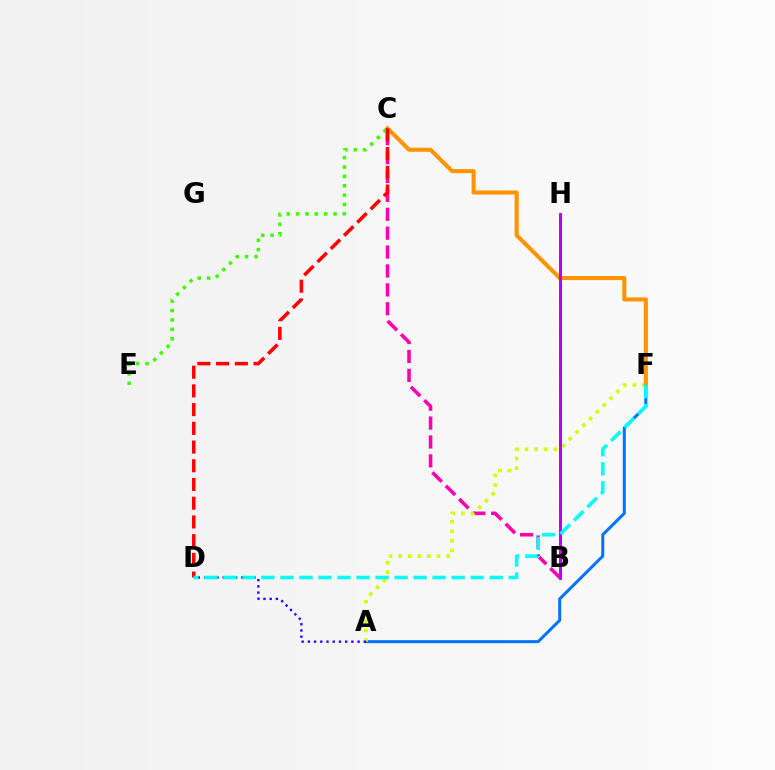{('B', 'H'): [{'color': '#00ff5c', 'line_style': 'dashed', 'thickness': 1.88}, {'color': '#b900ff', 'line_style': 'solid', 'thickness': 2.13}], ('A', 'F'): [{'color': '#0074ff', 'line_style': 'solid', 'thickness': 2.17}, {'color': '#d1ff00', 'line_style': 'dotted', 'thickness': 2.61}], ('B', 'C'): [{'color': '#ff00ac', 'line_style': 'dashed', 'thickness': 2.57}], ('C', 'F'): [{'color': '#ff9400', 'line_style': 'solid', 'thickness': 2.93}], ('C', 'E'): [{'color': '#3dff00', 'line_style': 'dotted', 'thickness': 2.55}], ('C', 'D'): [{'color': '#ff0000', 'line_style': 'dashed', 'thickness': 2.54}], ('A', 'D'): [{'color': '#2500ff', 'line_style': 'dotted', 'thickness': 1.69}], ('D', 'F'): [{'color': '#00fff6', 'line_style': 'dashed', 'thickness': 2.58}]}